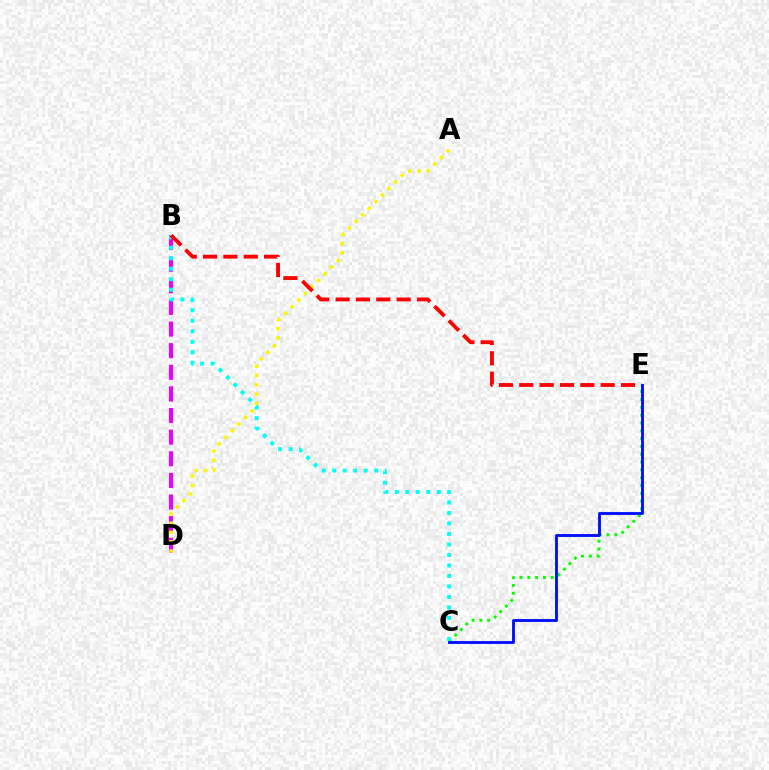{('B', 'D'): [{'color': '#ee00ff', 'line_style': 'dashed', 'thickness': 2.94}], ('C', 'E'): [{'color': '#08ff00', 'line_style': 'dotted', 'thickness': 2.12}, {'color': '#0010ff', 'line_style': 'solid', 'thickness': 2.07}], ('A', 'D'): [{'color': '#fcf500', 'line_style': 'dotted', 'thickness': 2.53}], ('B', 'C'): [{'color': '#00fff6', 'line_style': 'dotted', 'thickness': 2.85}], ('B', 'E'): [{'color': '#ff0000', 'line_style': 'dashed', 'thickness': 2.76}]}